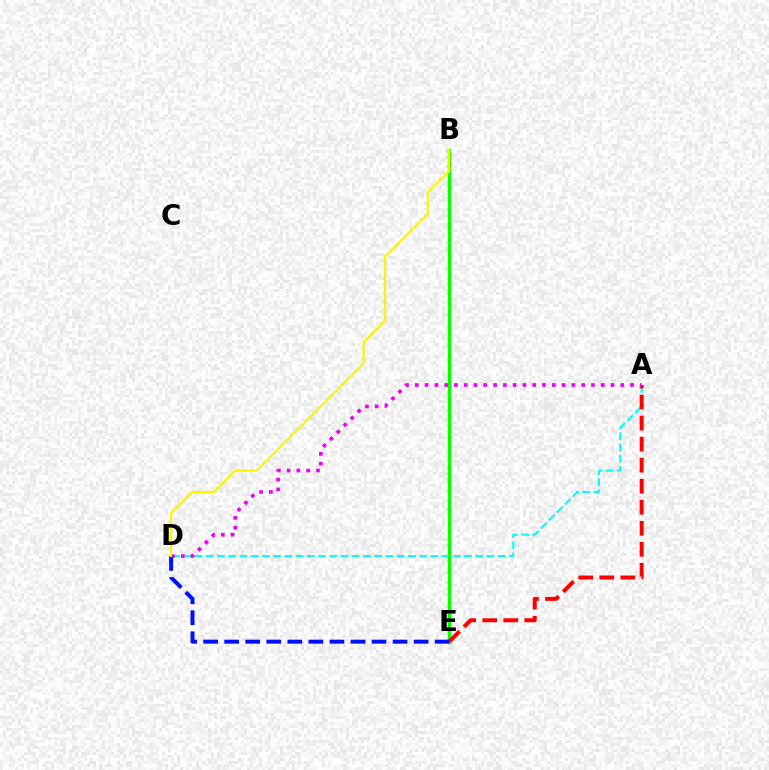{('A', 'D'): [{'color': '#00fff6', 'line_style': 'dashed', 'thickness': 1.53}, {'color': '#ee00ff', 'line_style': 'dotted', 'thickness': 2.66}], ('B', 'E'): [{'color': '#08ff00', 'line_style': 'solid', 'thickness': 2.49}], ('A', 'E'): [{'color': '#ff0000', 'line_style': 'dashed', 'thickness': 2.86}], ('D', 'E'): [{'color': '#0010ff', 'line_style': 'dashed', 'thickness': 2.86}], ('B', 'D'): [{'color': '#fcf500', 'line_style': 'solid', 'thickness': 1.54}]}